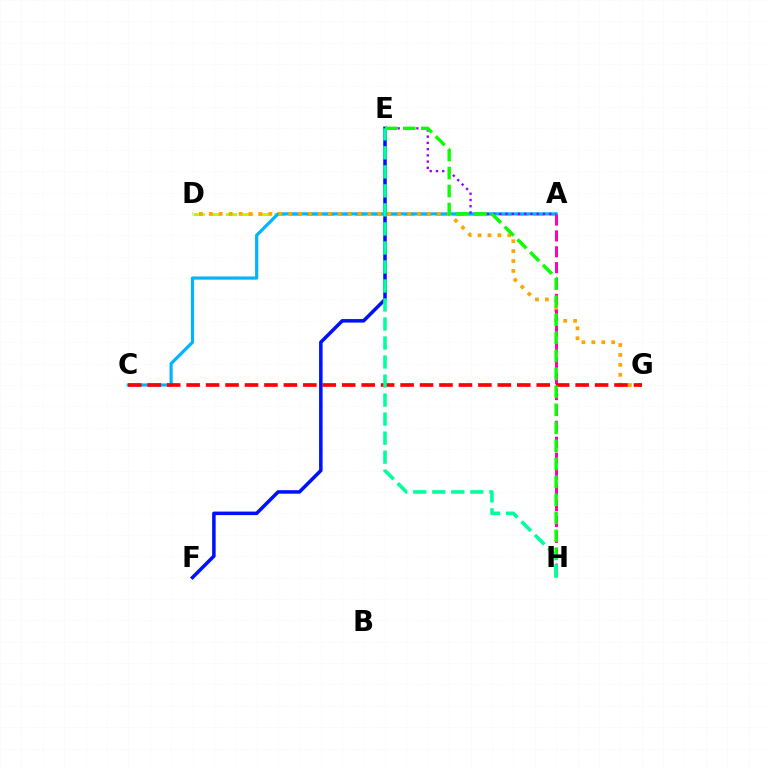{('A', 'D'): [{'color': '#b3ff00', 'line_style': 'dashed', 'thickness': 2.2}], ('A', 'C'): [{'color': '#00b5ff', 'line_style': 'solid', 'thickness': 2.3}], ('D', 'G'): [{'color': '#ffa500', 'line_style': 'dotted', 'thickness': 2.69}], ('A', 'H'): [{'color': '#ff00bd', 'line_style': 'dashed', 'thickness': 2.16}], ('C', 'G'): [{'color': '#ff0000', 'line_style': 'dashed', 'thickness': 2.64}], ('E', 'F'): [{'color': '#0010ff', 'line_style': 'solid', 'thickness': 2.54}], ('A', 'E'): [{'color': '#9b00ff', 'line_style': 'dotted', 'thickness': 1.7}], ('E', 'H'): [{'color': '#08ff00', 'line_style': 'dashed', 'thickness': 2.45}, {'color': '#00ff9d', 'line_style': 'dashed', 'thickness': 2.58}]}